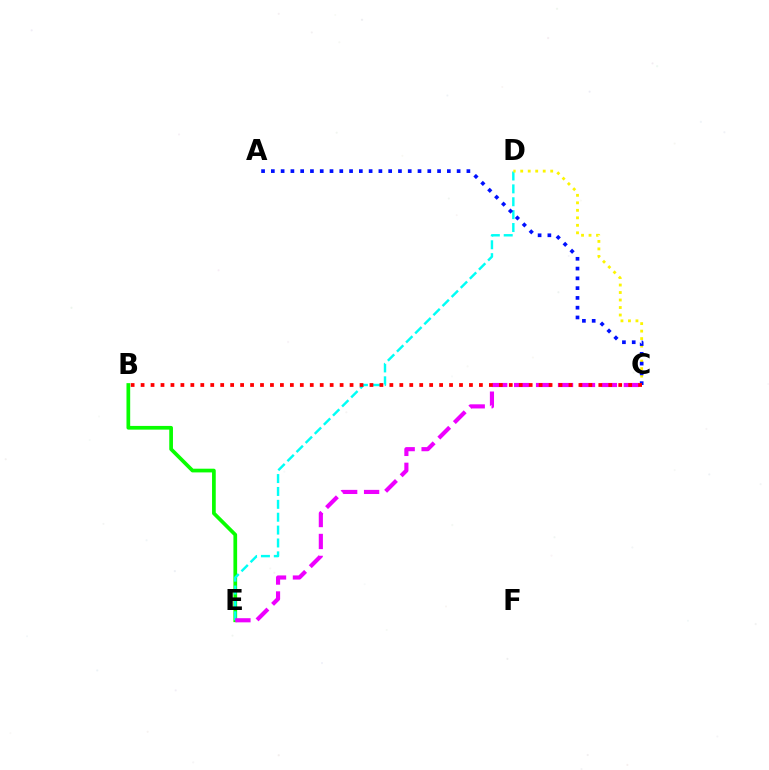{('B', 'E'): [{'color': '#08ff00', 'line_style': 'solid', 'thickness': 2.67}], ('D', 'E'): [{'color': '#00fff6', 'line_style': 'dashed', 'thickness': 1.75}], ('C', 'D'): [{'color': '#fcf500', 'line_style': 'dotted', 'thickness': 2.04}], ('C', 'E'): [{'color': '#ee00ff', 'line_style': 'dashed', 'thickness': 2.98}], ('A', 'C'): [{'color': '#0010ff', 'line_style': 'dotted', 'thickness': 2.66}], ('B', 'C'): [{'color': '#ff0000', 'line_style': 'dotted', 'thickness': 2.7}]}